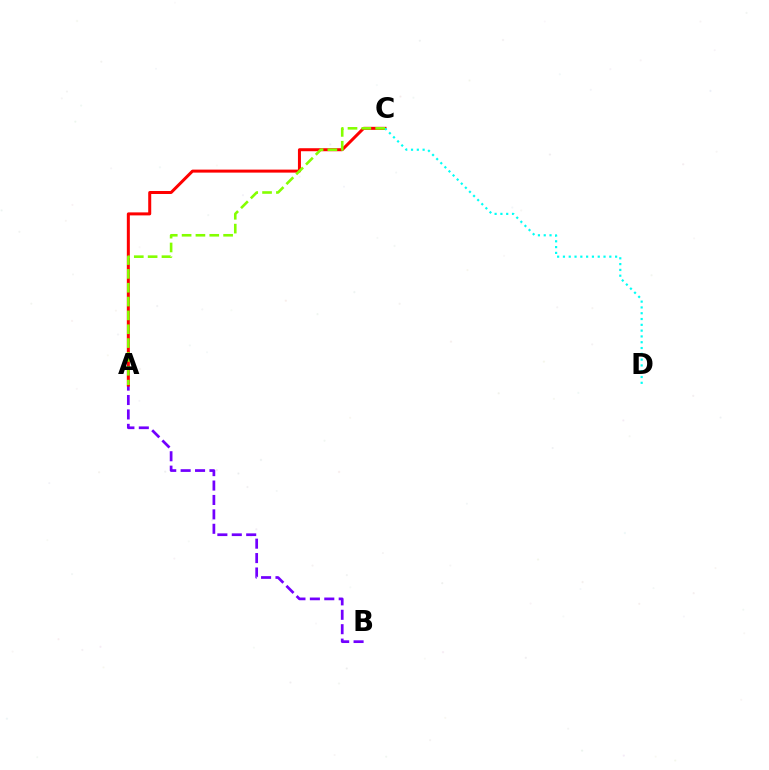{('A', 'B'): [{'color': '#7200ff', 'line_style': 'dashed', 'thickness': 1.96}], ('A', 'C'): [{'color': '#ff0000', 'line_style': 'solid', 'thickness': 2.16}, {'color': '#84ff00', 'line_style': 'dashed', 'thickness': 1.88}], ('C', 'D'): [{'color': '#00fff6', 'line_style': 'dotted', 'thickness': 1.58}]}